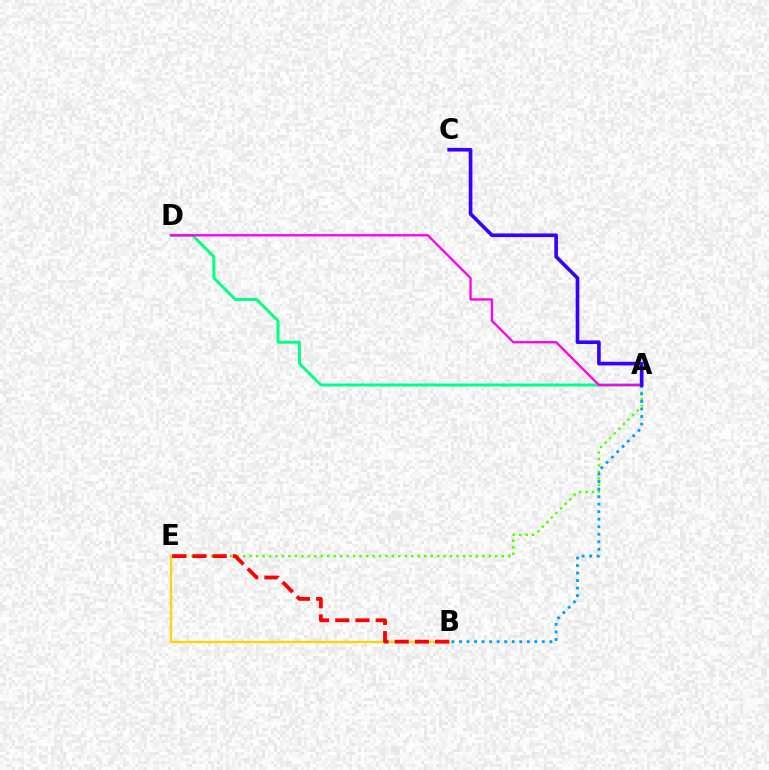{('B', 'E'): [{'color': '#ffd500', 'line_style': 'solid', 'thickness': 1.64}, {'color': '#ff0000', 'line_style': 'dashed', 'thickness': 2.75}], ('A', 'D'): [{'color': '#00ff86', 'line_style': 'solid', 'thickness': 2.13}, {'color': '#ff00ed', 'line_style': 'solid', 'thickness': 1.67}], ('A', 'E'): [{'color': '#4fff00', 'line_style': 'dotted', 'thickness': 1.76}], ('A', 'B'): [{'color': '#009eff', 'line_style': 'dotted', 'thickness': 2.04}], ('A', 'C'): [{'color': '#3700ff', 'line_style': 'solid', 'thickness': 2.62}]}